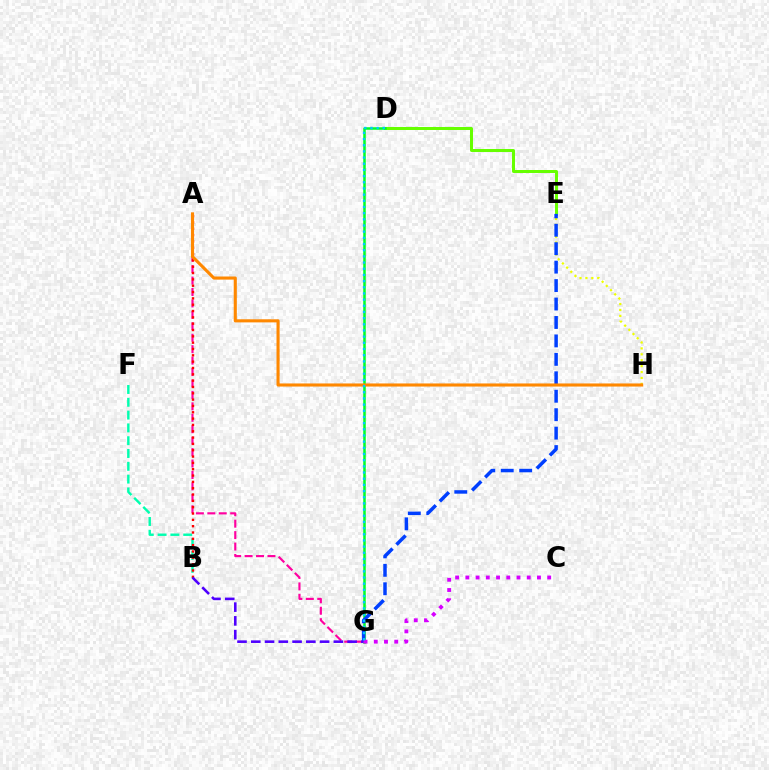{('E', 'H'): [{'color': '#eeff00', 'line_style': 'dotted', 'thickness': 1.61}], ('D', 'E'): [{'color': '#66ff00', 'line_style': 'solid', 'thickness': 2.15}], ('D', 'G'): [{'color': '#00ff27', 'line_style': 'solid', 'thickness': 1.82}, {'color': '#00c7ff', 'line_style': 'dotted', 'thickness': 1.68}], ('B', 'F'): [{'color': '#00ffaf', 'line_style': 'dashed', 'thickness': 1.74}], ('A', 'G'): [{'color': '#ff00a0', 'line_style': 'dashed', 'thickness': 1.55}], ('A', 'B'): [{'color': '#ff0000', 'line_style': 'dotted', 'thickness': 1.72}], ('E', 'G'): [{'color': '#003fff', 'line_style': 'dashed', 'thickness': 2.51}], ('B', 'G'): [{'color': '#4f00ff', 'line_style': 'dashed', 'thickness': 1.87}], ('C', 'G'): [{'color': '#d600ff', 'line_style': 'dotted', 'thickness': 2.78}], ('A', 'H'): [{'color': '#ff8800', 'line_style': 'solid', 'thickness': 2.23}]}